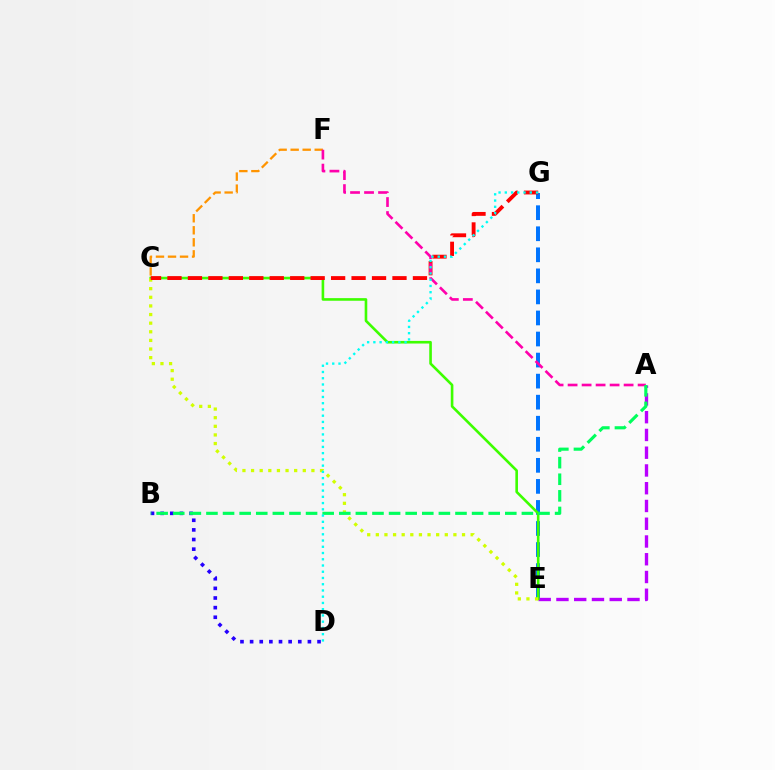{('E', 'G'): [{'color': '#0074ff', 'line_style': 'dashed', 'thickness': 2.86}], ('A', 'E'): [{'color': '#b900ff', 'line_style': 'dashed', 'thickness': 2.41}], ('C', 'F'): [{'color': '#ff9400', 'line_style': 'dashed', 'thickness': 1.63}], ('C', 'E'): [{'color': '#3dff00', 'line_style': 'solid', 'thickness': 1.88}, {'color': '#d1ff00', 'line_style': 'dotted', 'thickness': 2.34}], ('C', 'G'): [{'color': '#ff0000', 'line_style': 'dashed', 'thickness': 2.78}], ('B', 'D'): [{'color': '#2500ff', 'line_style': 'dotted', 'thickness': 2.62}], ('A', 'F'): [{'color': '#ff00ac', 'line_style': 'dashed', 'thickness': 1.9}], ('A', 'B'): [{'color': '#00ff5c', 'line_style': 'dashed', 'thickness': 2.26}], ('D', 'G'): [{'color': '#00fff6', 'line_style': 'dotted', 'thickness': 1.7}]}